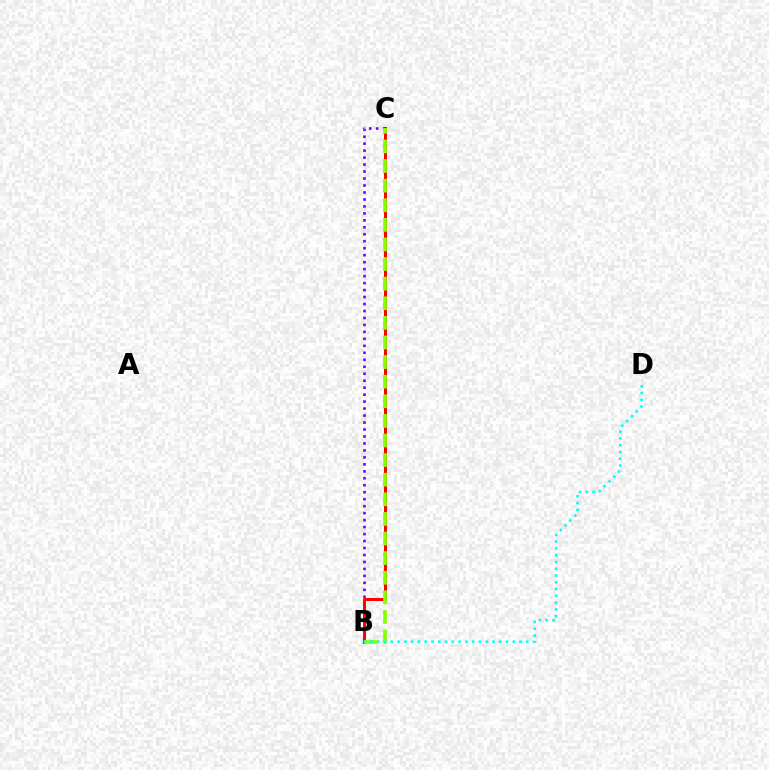{('B', 'C'): [{'color': '#7200ff', 'line_style': 'dotted', 'thickness': 1.89}, {'color': '#ff0000', 'line_style': 'solid', 'thickness': 2.18}, {'color': '#84ff00', 'line_style': 'dashed', 'thickness': 2.66}], ('B', 'D'): [{'color': '#00fff6', 'line_style': 'dotted', 'thickness': 1.84}]}